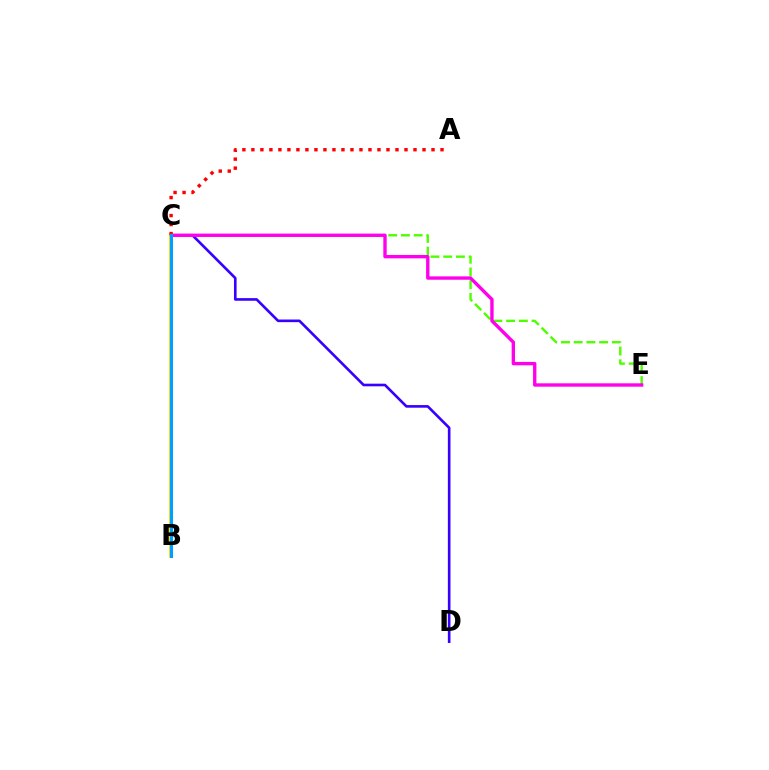{('B', 'C'): [{'color': '#00ff86', 'line_style': 'solid', 'thickness': 1.61}, {'color': '#ffd500', 'line_style': 'solid', 'thickness': 2.73}, {'color': '#009eff', 'line_style': 'solid', 'thickness': 2.22}], ('C', 'E'): [{'color': '#4fff00', 'line_style': 'dashed', 'thickness': 1.73}, {'color': '#ff00ed', 'line_style': 'solid', 'thickness': 2.42}], ('C', 'D'): [{'color': '#3700ff', 'line_style': 'solid', 'thickness': 1.89}], ('A', 'C'): [{'color': '#ff0000', 'line_style': 'dotted', 'thickness': 2.45}]}